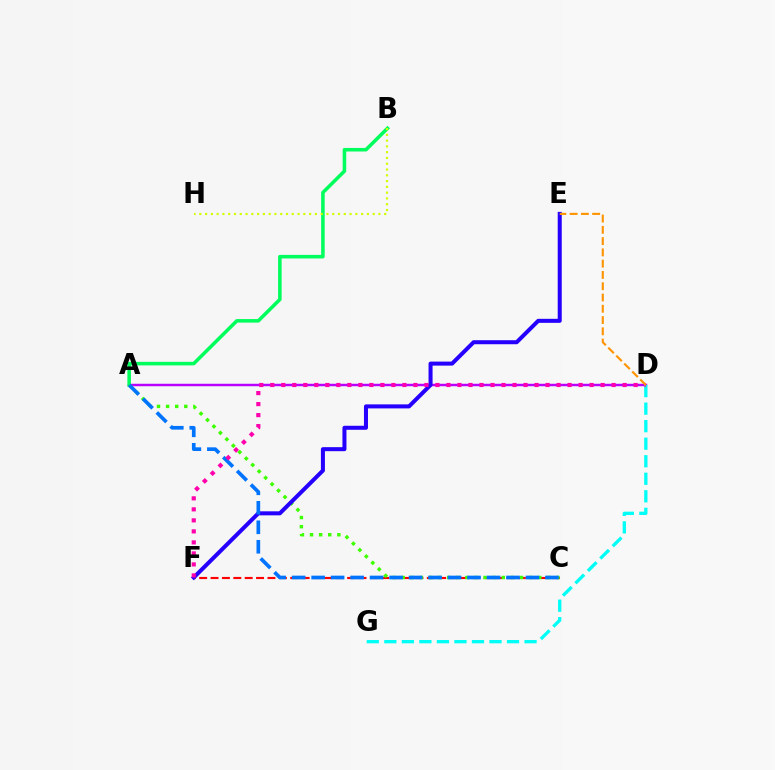{('A', 'D'): [{'color': '#b900ff', 'line_style': 'solid', 'thickness': 1.77}], ('D', 'G'): [{'color': '#00fff6', 'line_style': 'dashed', 'thickness': 2.38}], ('C', 'F'): [{'color': '#ff0000', 'line_style': 'dashed', 'thickness': 1.55}], ('A', 'B'): [{'color': '#00ff5c', 'line_style': 'solid', 'thickness': 2.56}], ('A', 'C'): [{'color': '#3dff00', 'line_style': 'dotted', 'thickness': 2.47}, {'color': '#0074ff', 'line_style': 'dashed', 'thickness': 2.65}], ('B', 'H'): [{'color': '#d1ff00', 'line_style': 'dotted', 'thickness': 1.57}], ('E', 'F'): [{'color': '#2500ff', 'line_style': 'solid', 'thickness': 2.9}], ('D', 'F'): [{'color': '#ff00ac', 'line_style': 'dotted', 'thickness': 2.99}], ('D', 'E'): [{'color': '#ff9400', 'line_style': 'dashed', 'thickness': 1.53}]}